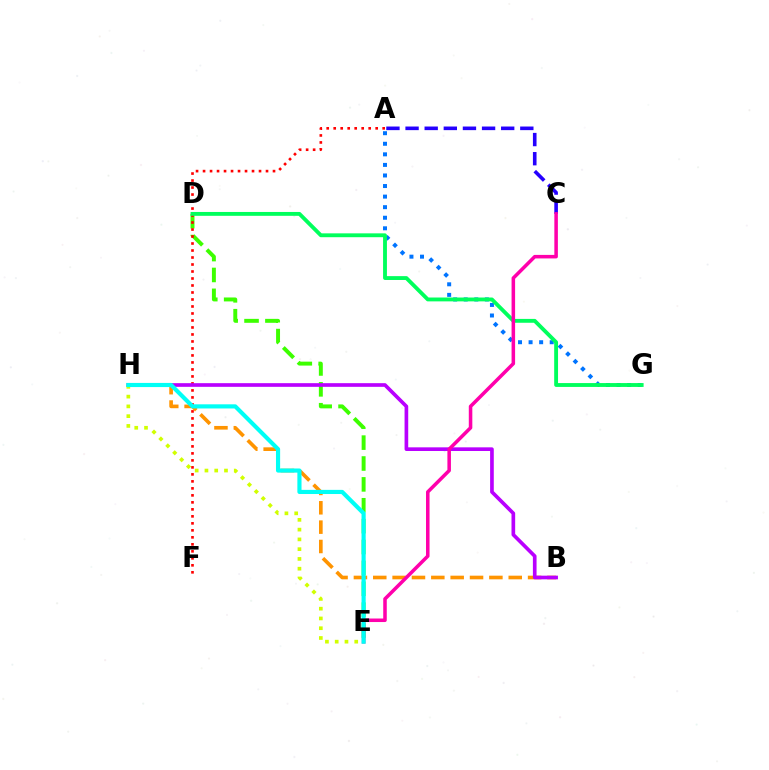{('A', 'G'): [{'color': '#0074ff', 'line_style': 'dotted', 'thickness': 2.87}], ('D', 'E'): [{'color': '#3dff00', 'line_style': 'dashed', 'thickness': 2.84}], ('B', 'H'): [{'color': '#ff9400', 'line_style': 'dashed', 'thickness': 2.63}, {'color': '#b900ff', 'line_style': 'solid', 'thickness': 2.64}], ('A', 'F'): [{'color': '#ff0000', 'line_style': 'dotted', 'thickness': 1.9}], ('D', 'G'): [{'color': '#00ff5c', 'line_style': 'solid', 'thickness': 2.78}], ('E', 'H'): [{'color': '#d1ff00', 'line_style': 'dotted', 'thickness': 2.65}, {'color': '#00fff6', 'line_style': 'solid', 'thickness': 2.99}], ('A', 'C'): [{'color': '#2500ff', 'line_style': 'dashed', 'thickness': 2.6}], ('C', 'E'): [{'color': '#ff00ac', 'line_style': 'solid', 'thickness': 2.54}]}